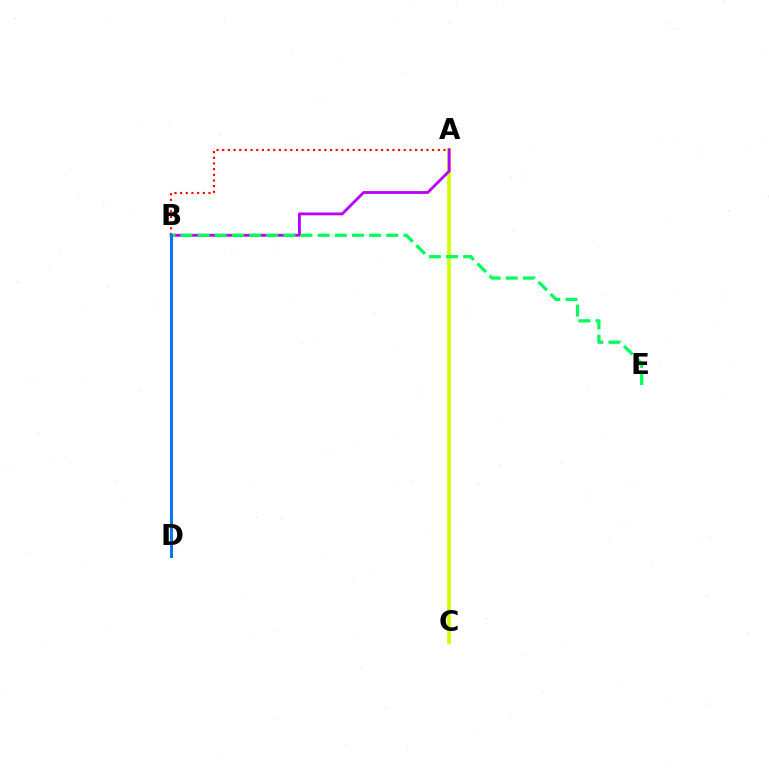{('A', 'C'): [{'color': '#d1ff00', 'line_style': 'solid', 'thickness': 2.68}], ('A', 'B'): [{'color': '#b900ff', 'line_style': 'solid', 'thickness': 2.05}, {'color': '#ff0000', 'line_style': 'dotted', 'thickness': 1.54}], ('B', 'E'): [{'color': '#00ff5c', 'line_style': 'dashed', 'thickness': 2.33}], ('B', 'D'): [{'color': '#0074ff', 'line_style': 'solid', 'thickness': 2.13}]}